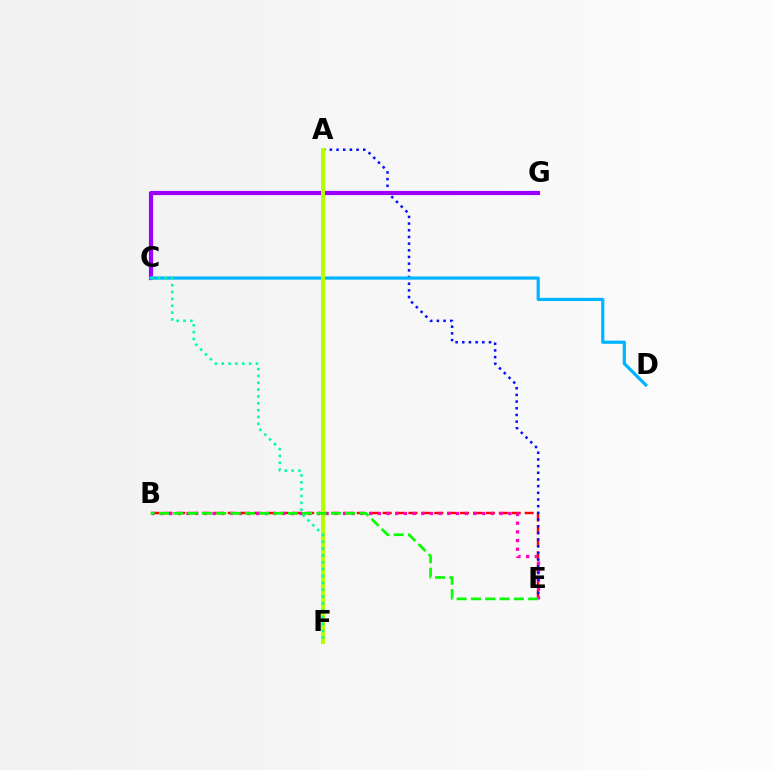{('B', 'E'): [{'color': '#ff0000', 'line_style': 'dashed', 'thickness': 1.75}, {'color': '#ff00bd', 'line_style': 'dotted', 'thickness': 2.36}, {'color': '#08ff00', 'line_style': 'dashed', 'thickness': 1.95}], ('A', 'E'): [{'color': '#0010ff', 'line_style': 'dotted', 'thickness': 1.81}], ('C', 'G'): [{'color': '#9b00ff', 'line_style': 'solid', 'thickness': 3.0}], ('A', 'F'): [{'color': '#ffa500', 'line_style': 'dotted', 'thickness': 2.87}, {'color': '#b3ff00', 'line_style': 'solid', 'thickness': 2.89}], ('C', 'D'): [{'color': '#00b5ff', 'line_style': 'solid', 'thickness': 2.31}], ('C', 'F'): [{'color': '#00ff9d', 'line_style': 'dotted', 'thickness': 1.86}]}